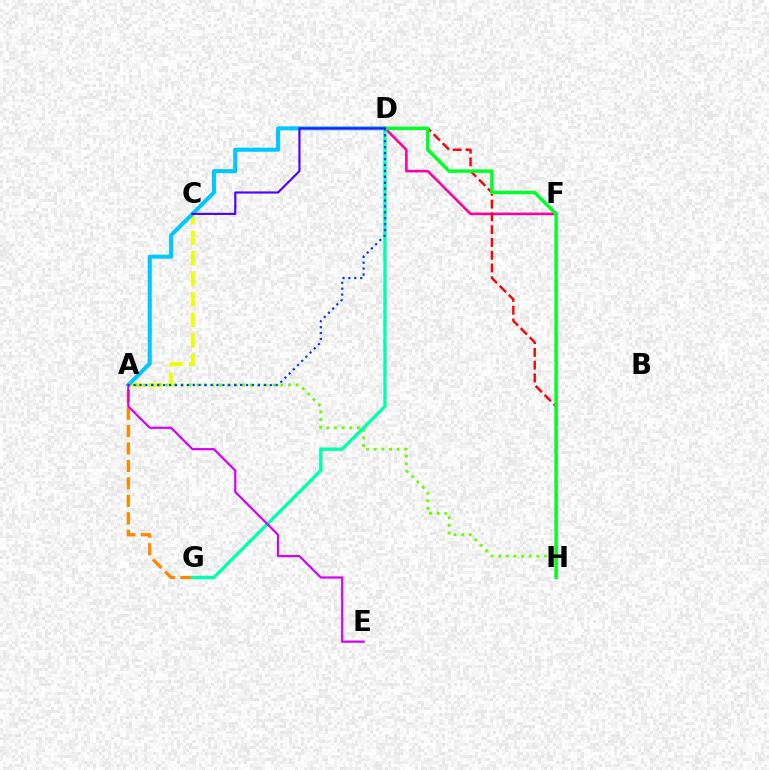{('A', 'C'): [{'color': '#eeff00', 'line_style': 'dashed', 'thickness': 2.79}], ('D', 'F'): [{'color': '#ff00a0', 'line_style': 'solid', 'thickness': 1.85}], ('A', 'D'): [{'color': '#00c7ff', 'line_style': 'solid', 'thickness': 2.92}, {'color': '#003fff', 'line_style': 'dotted', 'thickness': 1.61}], ('A', 'G'): [{'color': '#ff8800', 'line_style': 'dashed', 'thickness': 2.37}], ('D', 'H'): [{'color': '#ff0000', 'line_style': 'dashed', 'thickness': 1.73}, {'color': '#00ff27', 'line_style': 'solid', 'thickness': 2.48}], ('A', 'H'): [{'color': '#66ff00', 'line_style': 'dotted', 'thickness': 2.08}], ('D', 'G'): [{'color': '#00ffaf', 'line_style': 'solid', 'thickness': 2.43}], ('A', 'E'): [{'color': '#d600ff', 'line_style': 'solid', 'thickness': 1.6}], ('C', 'D'): [{'color': '#4f00ff', 'line_style': 'solid', 'thickness': 1.55}]}